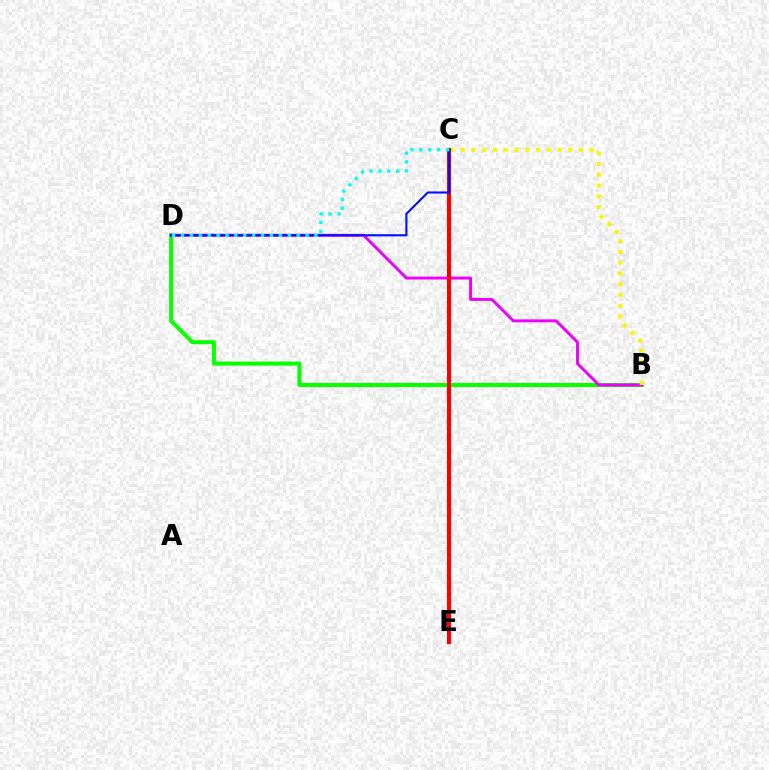{('B', 'D'): [{'color': '#08ff00', 'line_style': 'solid', 'thickness': 2.91}, {'color': '#ee00ff', 'line_style': 'solid', 'thickness': 2.1}], ('B', 'C'): [{'color': '#fcf500', 'line_style': 'dotted', 'thickness': 2.92}], ('C', 'E'): [{'color': '#ff0000', 'line_style': 'solid', 'thickness': 2.95}], ('C', 'D'): [{'color': '#0010ff', 'line_style': 'solid', 'thickness': 1.52}, {'color': '#00fff6', 'line_style': 'dotted', 'thickness': 2.42}]}